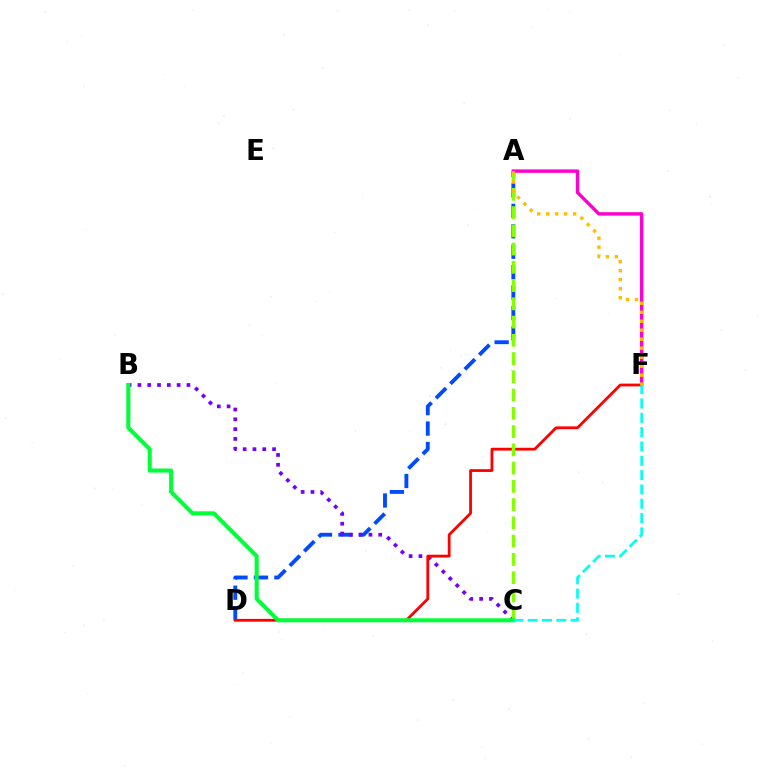{('A', 'D'): [{'color': '#004bff', 'line_style': 'dashed', 'thickness': 2.78}], ('B', 'C'): [{'color': '#7200ff', 'line_style': 'dotted', 'thickness': 2.66}, {'color': '#00ff39', 'line_style': 'solid', 'thickness': 2.92}], ('A', 'F'): [{'color': '#ff00cf', 'line_style': 'solid', 'thickness': 2.46}, {'color': '#ffbd00', 'line_style': 'dotted', 'thickness': 2.44}], ('D', 'F'): [{'color': '#ff0000', 'line_style': 'solid', 'thickness': 2.02}], ('A', 'C'): [{'color': '#84ff00', 'line_style': 'dashed', 'thickness': 2.48}], ('C', 'F'): [{'color': '#00fff6', 'line_style': 'dashed', 'thickness': 1.95}]}